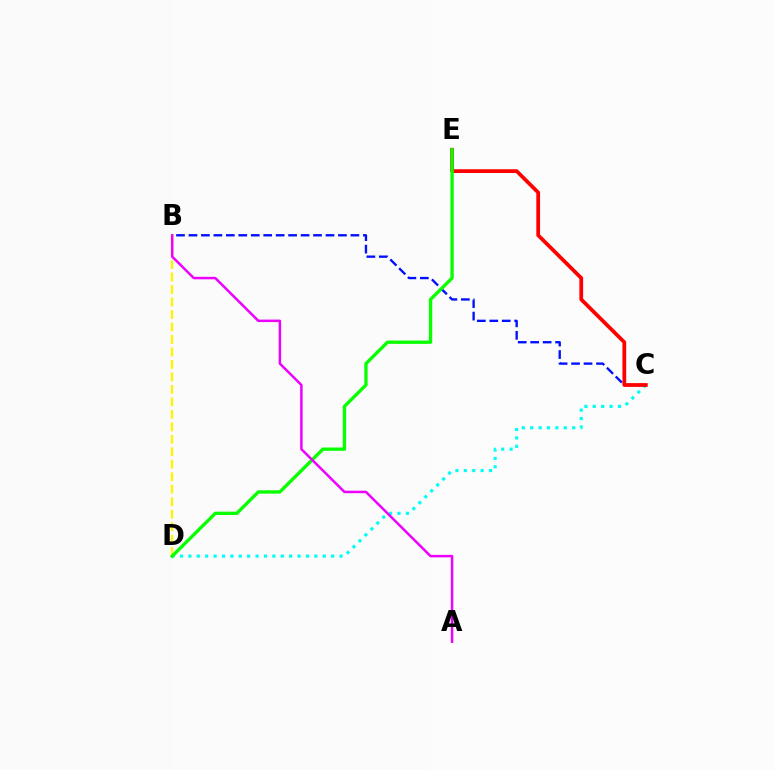{('B', 'C'): [{'color': '#0010ff', 'line_style': 'dashed', 'thickness': 1.69}], ('C', 'D'): [{'color': '#00fff6', 'line_style': 'dotted', 'thickness': 2.28}], ('C', 'E'): [{'color': '#ff0000', 'line_style': 'solid', 'thickness': 2.7}], ('B', 'D'): [{'color': '#fcf500', 'line_style': 'dashed', 'thickness': 1.7}], ('D', 'E'): [{'color': '#08ff00', 'line_style': 'solid', 'thickness': 2.39}], ('A', 'B'): [{'color': '#ee00ff', 'line_style': 'solid', 'thickness': 1.79}]}